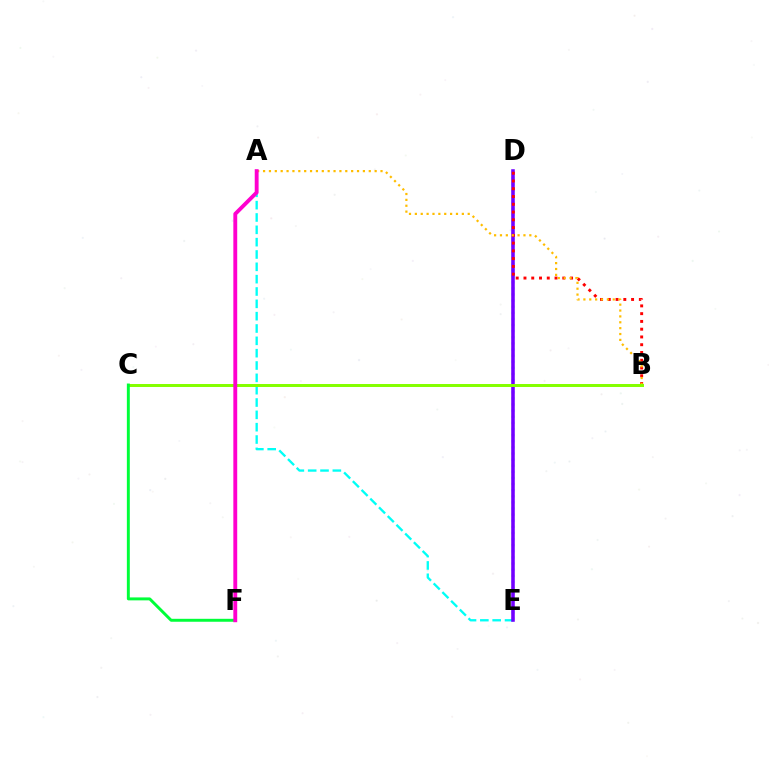{('A', 'E'): [{'color': '#00fff6', 'line_style': 'dashed', 'thickness': 1.68}], ('D', 'E'): [{'color': '#004bff', 'line_style': 'dotted', 'thickness': 1.66}, {'color': '#7200ff', 'line_style': 'solid', 'thickness': 2.56}], ('B', 'D'): [{'color': '#ff0000', 'line_style': 'dotted', 'thickness': 2.11}], ('A', 'B'): [{'color': '#ffbd00', 'line_style': 'dotted', 'thickness': 1.6}], ('B', 'C'): [{'color': '#84ff00', 'line_style': 'solid', 'thickness': 2.15}], ('C', 'F'): [{'color': '#00ff39', 'line_style': 'solid', 'thickness': 2.12}], ('A', 'F'): [{'color': '#ff00cf', 'line_style': 'solid', 'thickness': 2.79}]}